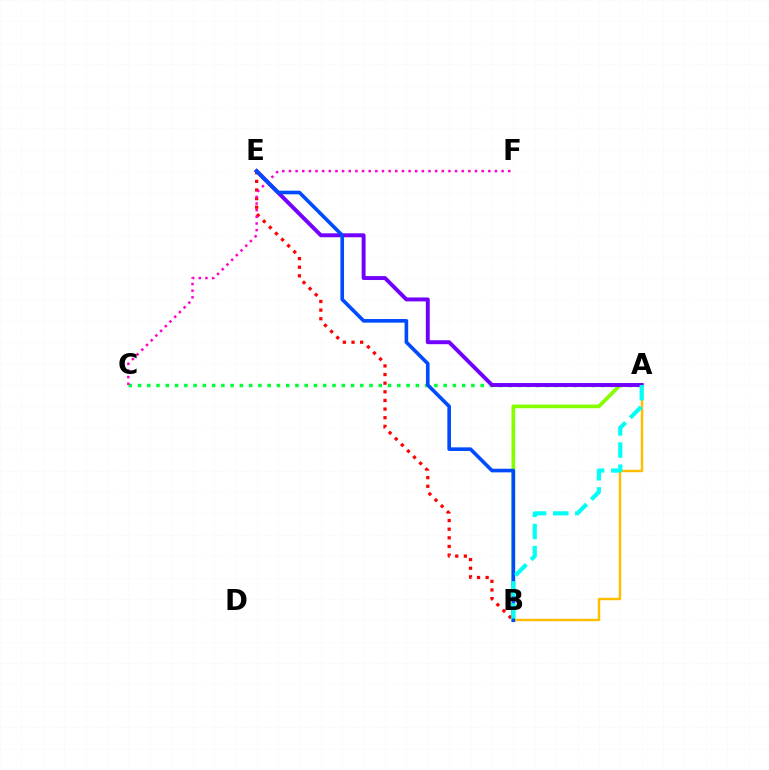{('B', 'E'): [{'color': '#ff0000', 'line_style': 'dotted', 'thickness': 2.34}, {'color': '#004bff', 'line_style': 'solid', 'thickness': 2.61}], ('A', 'C'): [{'color': '#00ff39', 'line_style': 'dotted', 'thickness': 2.52}], ('A', 'B'): [{'color': '#84ff00', 'line_style': 'solid', 'thickness': 2.67}, {'color': '#ffbd00', 'line_style': 'solid', 'thickness': 1.75}, {'color': '#00fff6', 'line_style': 'dashed', 'thickness': 3.0}], ('C', 'F'): [{'color': '#ff00cf', 'line_style': 'dotted', 'thickness': 1.81}], ('A', 'E'): [{'color': '#7200ff', 'line_style': 'solid', 'thickness': 2.83}]}